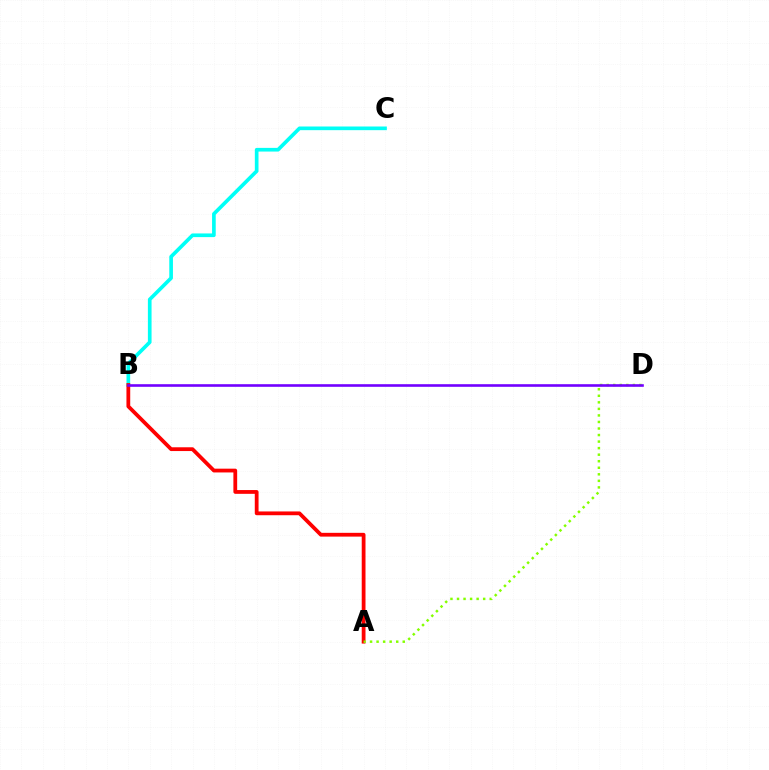{('B', 'C'): [{'color': '#00fff6', 'line_style': 'solid', 'thickness': 2.64}], ('A', 'B'): [{'color': '#ff0000', 'line_style': 'solid', 'thickness': 2.72}], ('A', 'D'): [{'color': '#84ff00', 'line_style': 'dotted', 'thickness': 1.78}], ('B', 'D'): [{'color': '#7200ff', 'line_style': 'solid', 'thickness': 1.88}]}